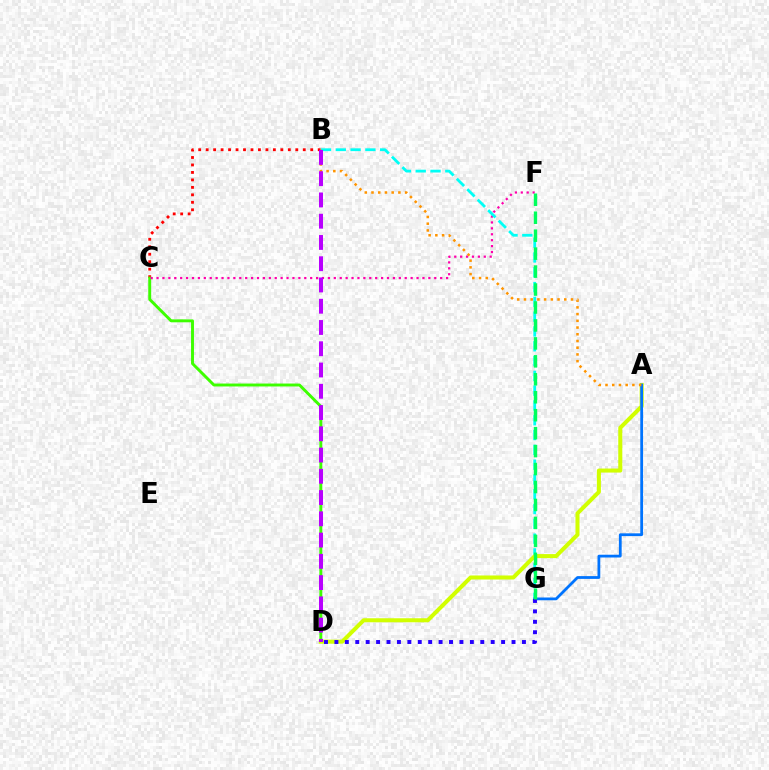{('B', 'C'): [{'color': '#ff0000', 'line_style': 'dotted', 'thickness': 2.03}], ('C', 'D'): [{'color': '#3dff00', 'line_style': 'solid', 'thickness': 2.11}], ('C', 'F'): [{'color': '#ff00ac', 'line_style': 'dotted', 'thickness': 1.61}], ('B', 'G'): [{'color': '#00fff6', 'line_style': 'dashed', 'thickness': 2.01}], ('A', 'D'): [{'color': '#d1ff00', 'line_style': 'solid', 'thickness': 2.91}], ('A', 'G'): [{'color': '#0074ff', 'line_style': 'solid', 'thickness': 2.0}], ('A', 'B'): [{'color': '#ff9400', 'line_style': 'dotted', 'thickness': 1.83}], ('D', 'G'): [{'color': '#2500ff', 'line_style': 'dotted', 'thickness': 2.83}], ('B', 'D'): [{'color': '#b900ff', 'line_style': 'dashed', 'thickness': 2.89}], ('F', 'G'): [{'color': '#00ff5c', 'line_style': 'dashed', 'thickness': 2.44}]}